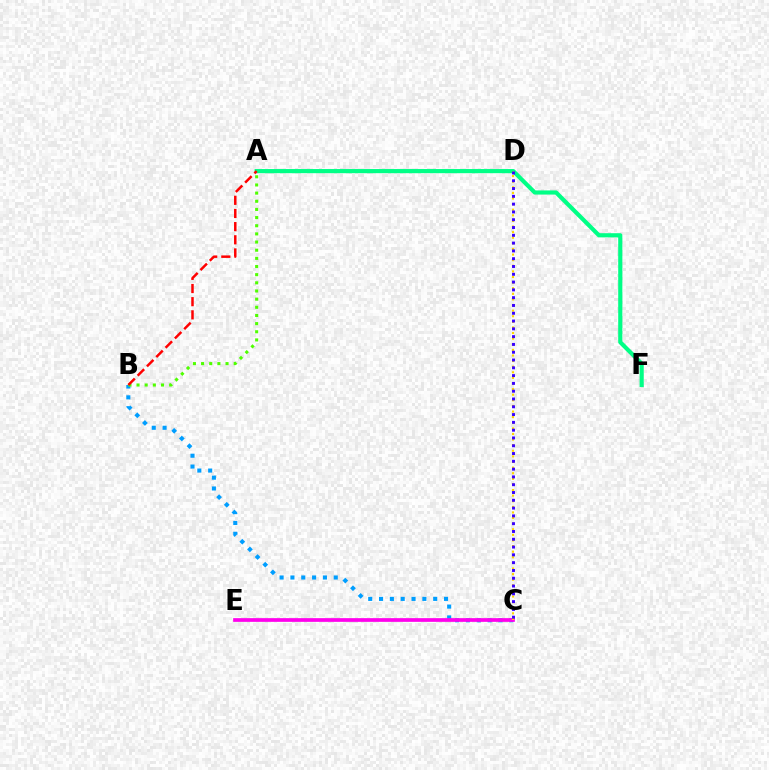{('B', 'C'): [{'color': '#009eff', 'line_style': 'dotted', 'thickness': 2.94}], ('A', 'B'): [{'color': '#4fff00', 'line_style': 'dotted', 'thickness': 2.22}, {'color': '#ff0000', 'line_style': 'dashed', 'thickness': 1.79}], ('C', 'E'): [{'color': '#ff00ed', 'line_style': 'solid', 'thickness': 2.67}], ('A', 'F'): [{'color': '#00ff86', 'line_style': 'solid', 'thickness': 2.99}], ('C', 'D'): [{'color': '#ffd500', 'line_style': 'dotted', 'thickness': 1.52}, {'color': '#3700ff', 'line_style': 'dotted', 'thickness': 2.12}]}